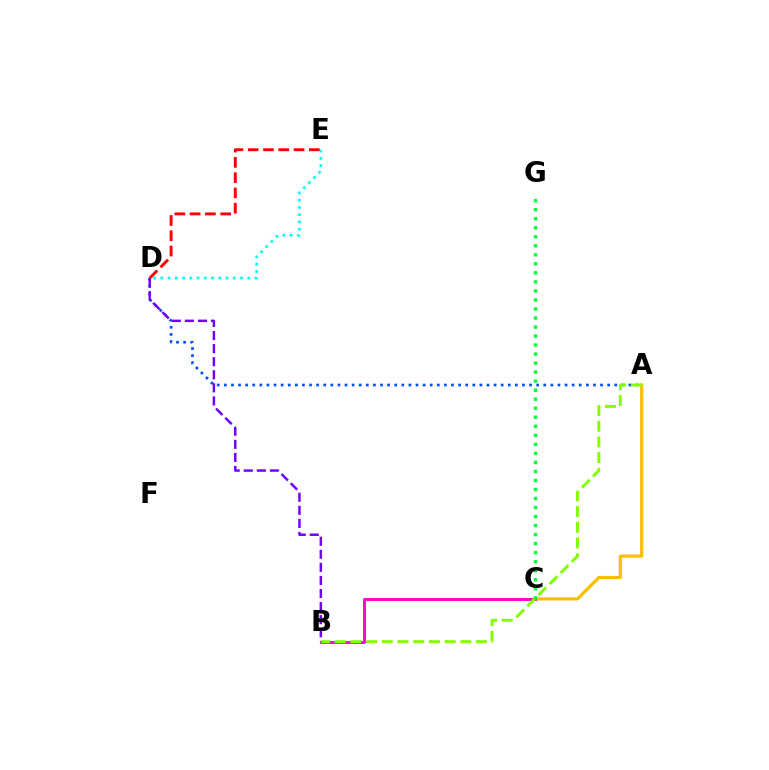{('A', 'C'): [{'color': '#ffbd00', 'line_style': 'solid', 'thickness': 2.27}], ('B', 'C'): [{'color': '#ff00cf', 'line_style': 'solid', 'thickness': 2.08}], ('A', 'D'): [{'color': '#004bff', 'line_style': 'dotted', 'thickness': 1.93}], ('A', 'B'): [{'color': '#84ff00', 'line_style': 'dashed', 'thickness': 2.13}], ('B', 'D'): [{'color': '#7200ff', 'line_style': 'dashed', 'thickness': 1.78}], ('D', 'E'): [{'color': '#00fff6', 'line_style': 'dotted', 'thickness': 1.97}, {'color': '#ff0000', 'line_style': 'dashed', 'thickness': 2.08}], ('C', 'G'): [{'color': '#00ff39', 'line_style': 'dotted', 'thickness': 2.45}]}